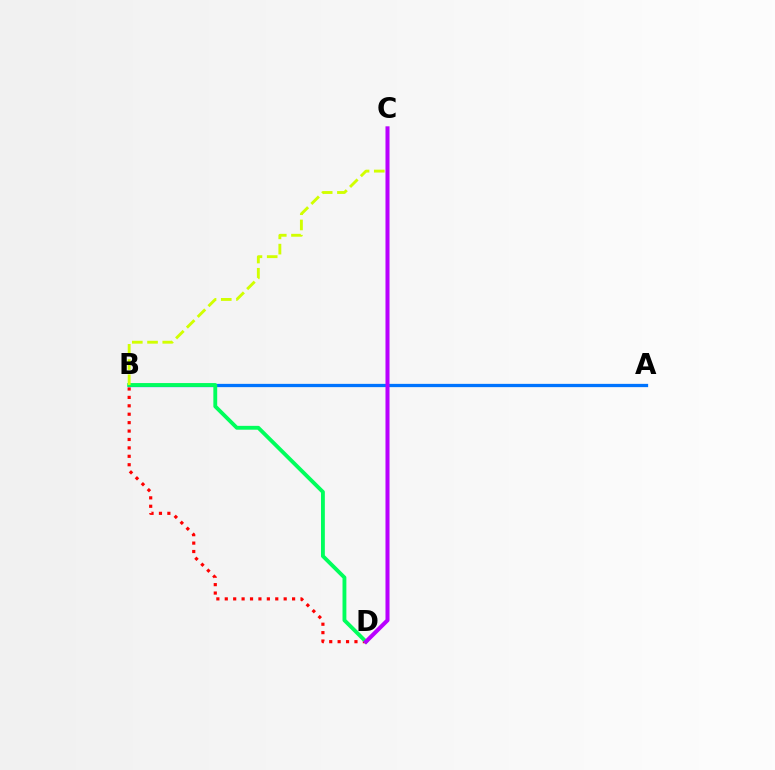{('B', 'D'): [{'color': '#ff0000', 'line_style': 'dotted', 'thickness': 2.29}, {'color': '#00ff5c', 'line_style': 'solid', 'thickness': 2.77}], ('A', 'B'): [{'color': '#0074ff', 'line_style': 'solid', 'thickness': 2.36}], ('B', 'C'): [{'color': '#d1ff00', 'line_style': 'dashed', 'thickness': 2.07}], ('C', 'D'): [{'color': '#b900ff', 'line_style': 'solid', 'thickness': 2.9}]}